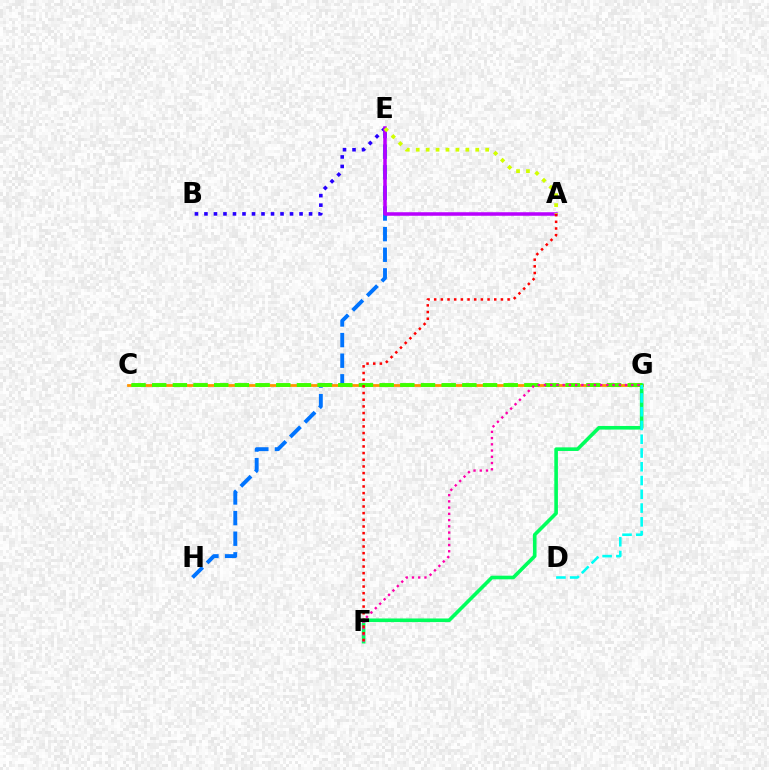{('E', 'H'): [{'color': '#0074ff', 'line_style': 'dashed', 'thickness': 2.8}], ('C', 'G'): [{'color': '#ff9400', 'line_style': 'solid', 'thickness': 2.0}, {'color': '#3dff00', 'line_style': 'dashed', 'thickness': 2.81}], ('F', 'G'): [{'color': '#00ff5c', 'line_style': 'solid', 'thickness': 2.6}, {'color': '#ff00ac', 'line_style': 'dotted', 'thickness': 1.69}], ('B', 'E'): [{'color': '#2500ff', 'line_style': 'dotted', 'thickness': 2.58}], ('A', 'E'): [{'color': '#b900ff', 'line_style': 'solid', 'thickness': 2.54}, {'color': '#d1ff00', 'line_style': 'dotted', 'thickness': 2.7}], ('A', 'F'): [{'color': '#ff0000', 'line_style': 'dotted', 'thickness': 1.81}], ('D', 'G'): [{'color': '#00fff6', 'line_style': 'dashed', 'thickness': 1.87}]}